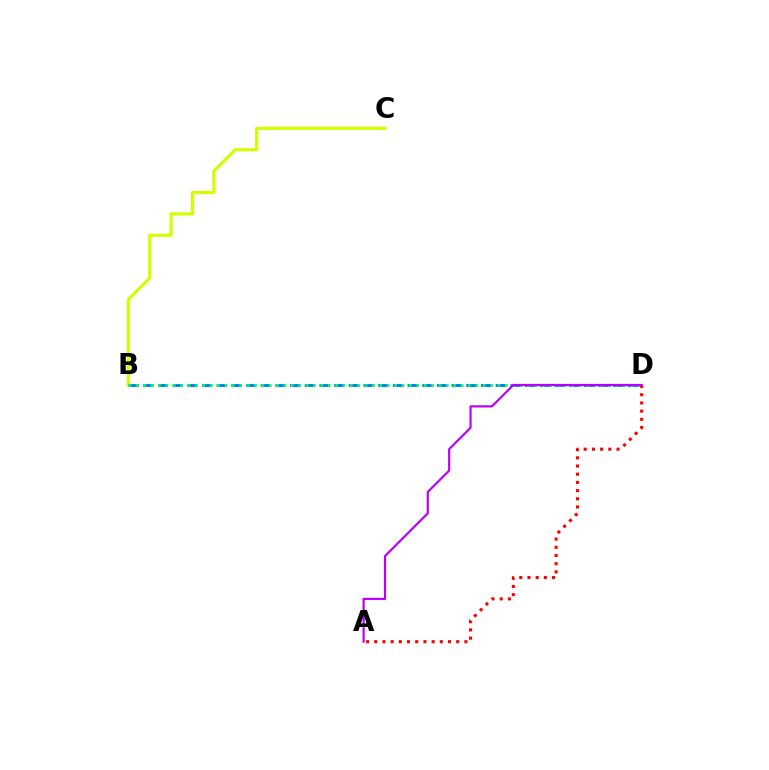{('B', 'C'): [{'color': '#d1ff00', 'line_style': 'solid', 'thickness': 2.29}], ('B', 'D'): [{'color': '#0074ff', 'line_style': 'dashed', 'thickness': 2.0}, {'color': '#00ff5c', 'line_style': 'dotted', 'thickness': 2.01}], ('A', 'D'): [{'color': '#ff0000', 'line_style': 'dotted', 'thickness': 2.23}, {'color': '#b900ff', 'line_style': 'solid', 'thickness': 1.57}]}